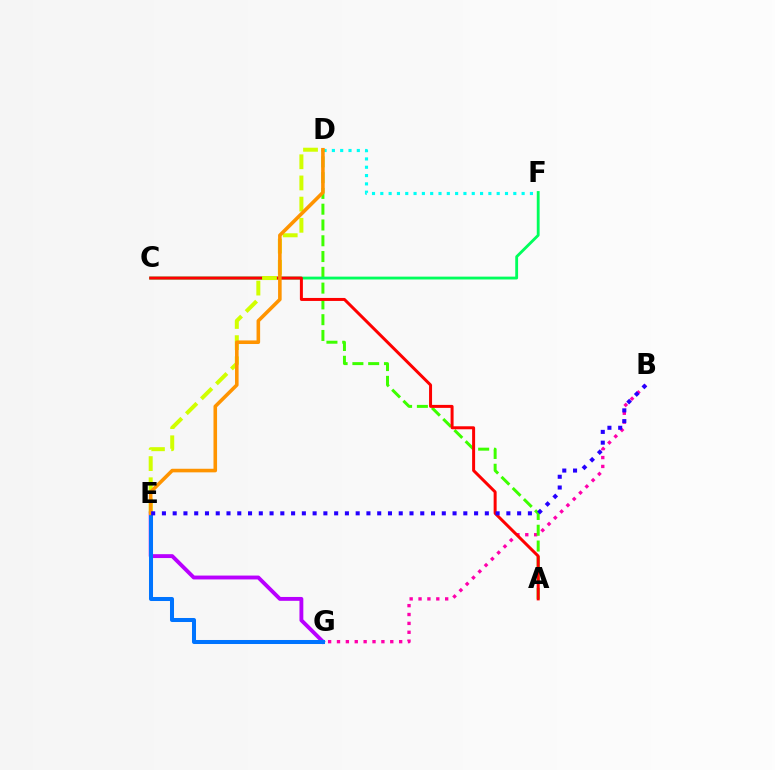{('E', 'G'): [{'color': '#b900ff', 'line_style': 'solid', 'thickness': 2.79}, {'color': '#0074ff', 'line_style': 'solid', 'thickness': 2.9}], ('D', 'F'): [{'color': '#00fff6', 'line_style': 'dotted', 'thickness': 2.26}], ('B', 'G'): [{'color': '#ff00ac', 'line_style': 'dotted', 'thickness': 2.41}], ('A', 'D'): [{'color': '#3dff00', 'line_style': 'dashed', 'thickness': 2.14}], ('C', 'F'): [{'color': '#00ff5c', 'line_style': 'solid', 'thickness': 2.04}], ('A', 'C'): [{'color': '#ff0000', 'line_style': 'solid', 'thickness': 2.15}], ('D', 'E'): [{'color': '#d1ff00', 'line_style': 'dashed', 'thickness': 2.88}, {'color': '#ff9400', 'line_style': 'solid', 'thickness': 2.58}], ('B', 'E'): [{'color': '#2500ff', 'line_style': 'dotted', 'thickness': 2.92}]}